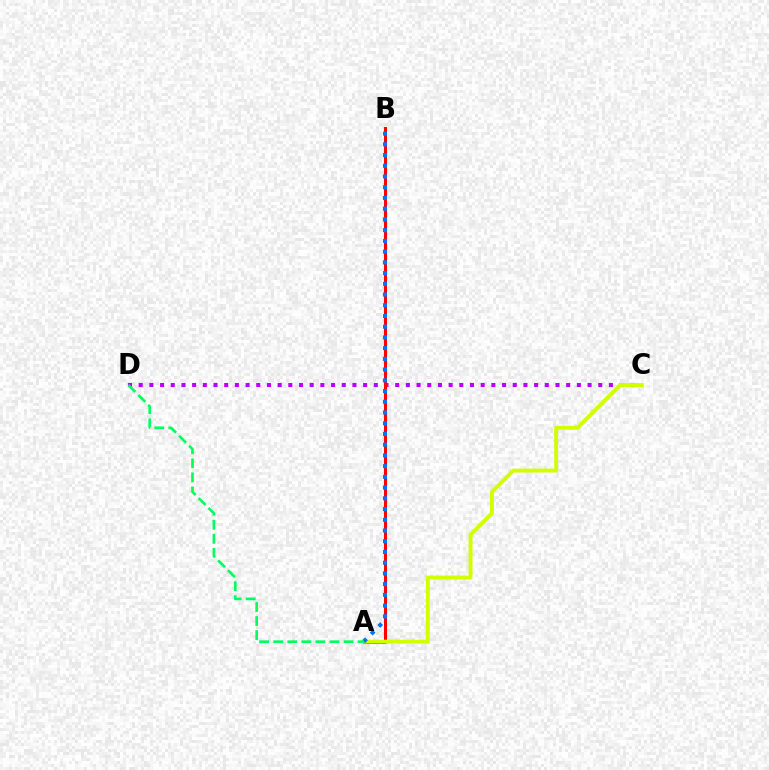{('C', 'D'): [{'color': '#b900ff', 'line_style': 'dotted', 'thickness': 2.9}], ('A', 'B'): [{'color': '#ff0000', 'line_style': 'solid', 'thickness': 2.2}, {'color': '#0074ff', 'line_style': 'dotted', 'thickness': 2.91}], ('A', 'C'): [{'color': '#d1ff00', 'line_style': 'solid', 'thickness': 2.81}], ('A', 'D'): [{'color': '#00ff5c', 'line_style': 'dashed', 'thickness': 1.91}]}